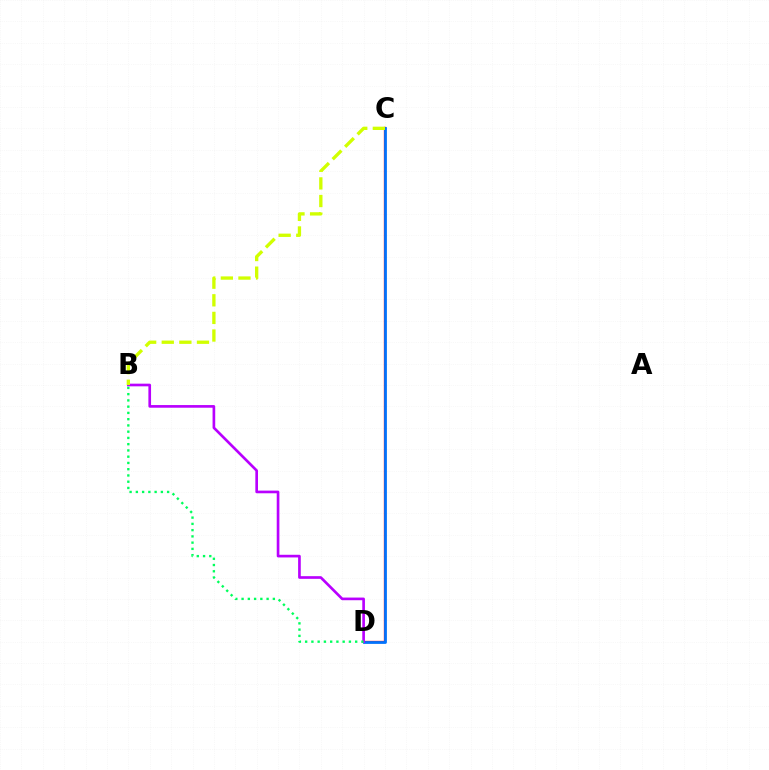{('C', 'D'): [{'color': '#ff0000', 'line_style': 'solid', 'thickness': 1.66}, {'color': '#0074ff', 'line_style': 'solid', 'thickness': 1.99}], ('B', 'D'): [{'color': '#b900ff', 'line_style': 'solid', 'thickness': 1.92}, {'color': '#00ff5c', 'line_style': 'dotted', 'thickness': 1.7}], ('B', 'C'): [{'color': '#d1ff00', 'line_style': 'dashed', 'thickness': 2.39}]}